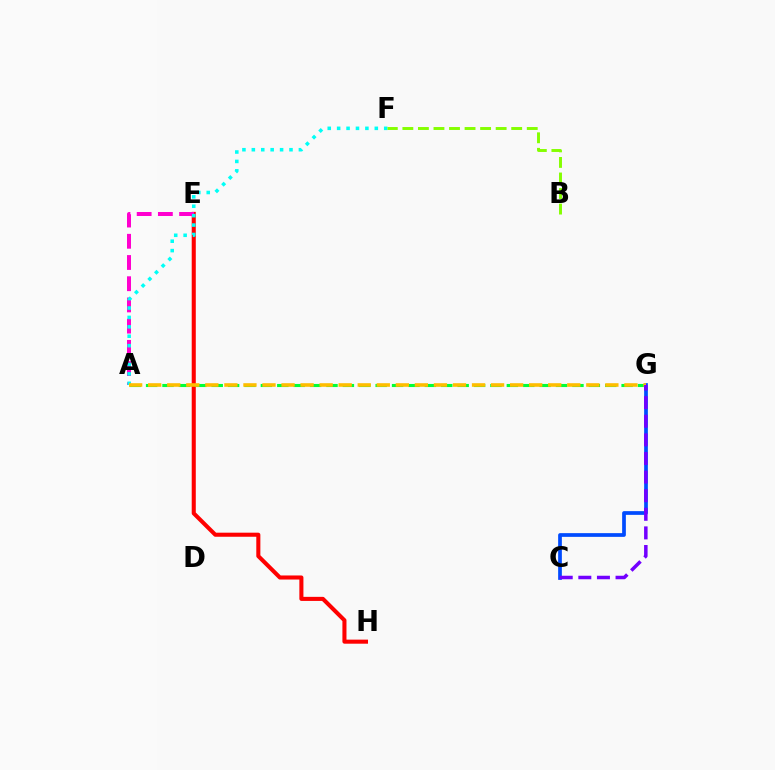{('E', 'H'): [{'color': '#ff0000', 'line_style': 'solid', 'thickness': 2.93}], ('A', 'E'): [{'color': '#ff00cf', 'line_style': 'dashed', 'thickness': 2.88}], ('A', 'G'): [{'color': '#00ff39', 'line_style': 'dashed', 'thickness': 2.23}, {'color': '#ffbd00', 'line_style': 'dashed', 'thickness': 2.59}], ('C', 'G'): [{'color': '#004bff', 'line_style': 'solid', 'thickness': 2.68}, {'color': '#7200ff', 'line_style': 'dashed', 'thickness': 2.53}], ('A', 'F'): [{'color': '#00fff6', 'line_style': 'dotted', 'thickness': 2.56}], ('B', 'F'): [{'color': '#84ff00', 'line_style': 'dashed', 'thickness': 2.11}]}